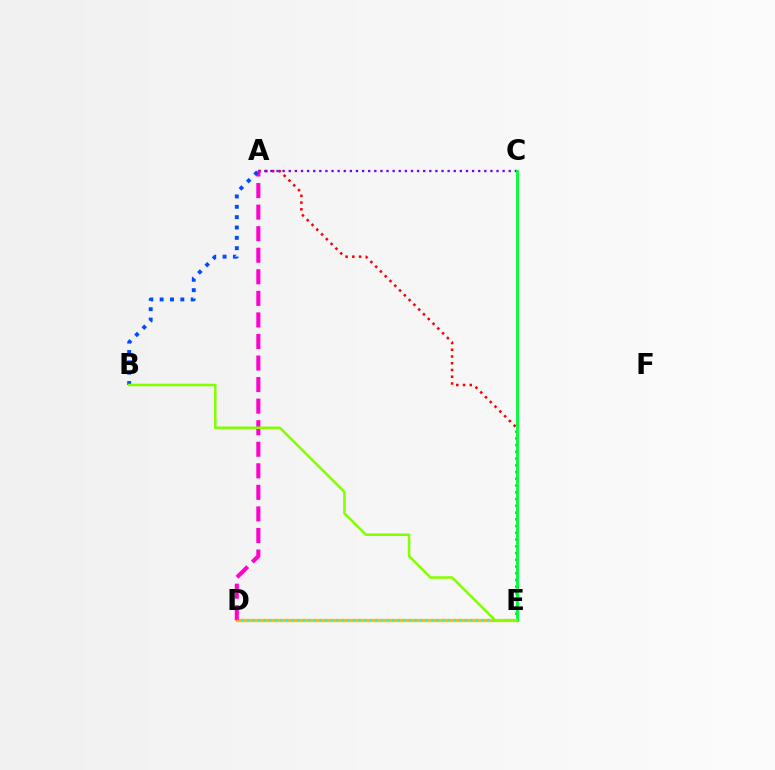{('A', 'E'): [{'color': '#ff0000', 'line_style': 'dotted', 'thickness': 1.83}], ('D', 'E'): [{'color': '#ffbd00', 'line_style': 'solid', 'thickness': 2.37}, {'color': '#00fff6', 'line_style': 'dotted', 'thickness': 1.52}], ('A', 'C'): [{'color': '#7200ff', 'line_style': 'dotted', 'thickness': 1.66}], ('C', 'E'): [{'color': '#00ff39', 'line_style': 'solid', 'thickness': 2.07}], ('A', 'D'): [{'color': '#ff00cf', 'line_style': 'dashed', 'thickness': 2.93}], ('A', 'B'): [{'color': '#004bff', 'line_style': 'dotted', 'thickness': 2.81}], ('B', 'E'): [{'color': '#84ff00', 'line_style': 'solid', 'thickness': 1.83}]}